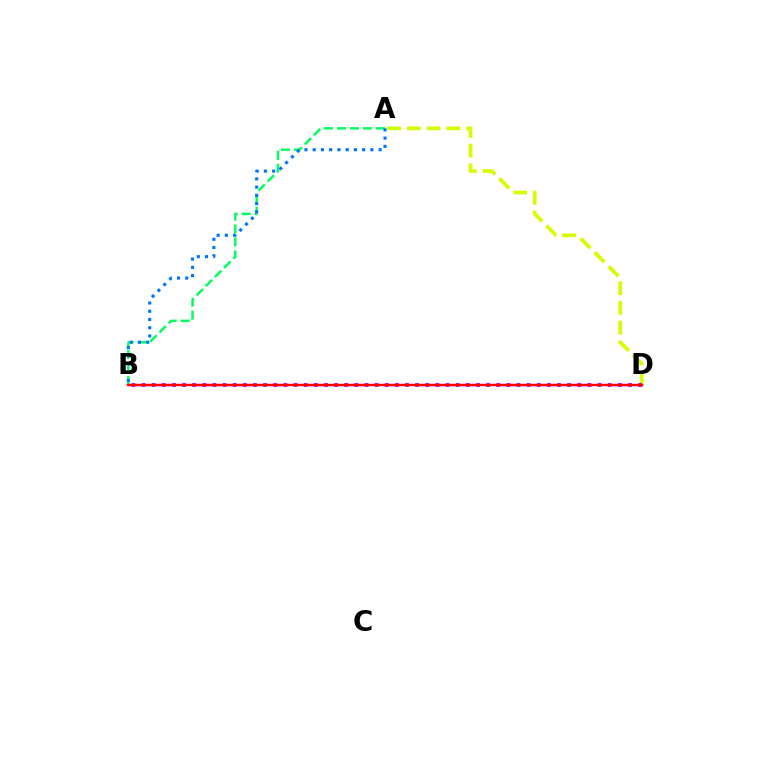{('A', 'B'): [{'color': '#00ff5c', 'line_style': 'dashed', 'thickness': 1.76}, {'color': '#0074ff', 'line_style': 'dotted', 'thickness': 2.24}], ('A', 'D'): [{'color': '#d1ff00', 'line_style': 'dashed', 'thickness': 2.68}], ('B', 'D'): [{'color': '#b900ff', 'line_style': 'dotted', 'thickness': 2.75}, {'color': '#ff0000', 'line_style': 'solid', 'thickness': 1.74}]}